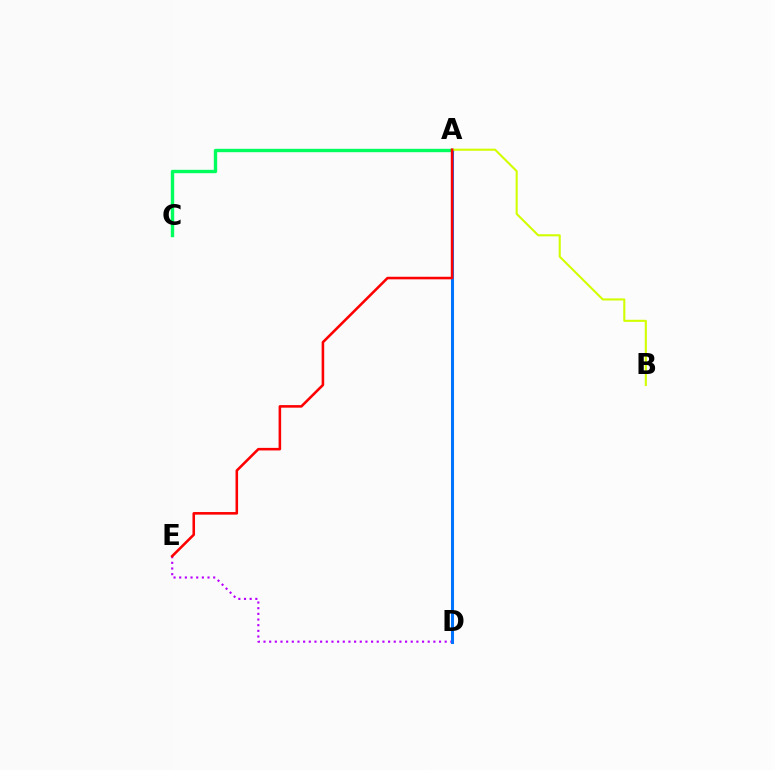{('A', 'C'): [{'color': '#00ff5c', 'line_style': 'solid', 'thickness': 2.43}], ('D', 'E'): [{'color': '#b900ff', 'line_style': 'dotted', 'thickness': 1.54}], ('A', 'D'): [{'color': '#0074ff', 'line_style': 'solid', 'thickness': 2.2}], ('A', 'B'): [{'color': '#d1ff00', 'line_style': 'solid', 'thickness': 1.51}], ('A', 'E'): [{'color': '#ff0000', 'line_style': 'solid', 'thickness': 1.85}]}